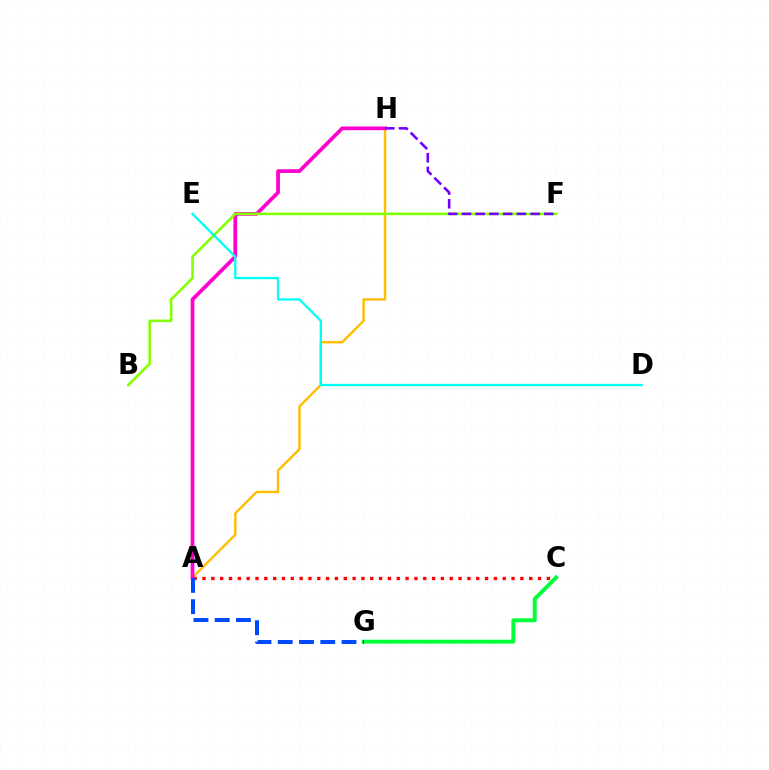{('A', 'H'): [{'color': '#ffbd00', 'line_style': 'solid', 'thickness': 1.73}, {'color': '#ff00cf', 'line_style': 'solid', 'thickness': 2.69}], ('A', 'C'): [{'color': '#ff0000', 'line_style': 'dotted', 'thickness': 2.4}], ('B', 'F'): [{'color': '#84ff00', 'line_style': 'solid', 'thickness': 1.86}], ('C', 'G'): [{'color': '#00ff39', 'line_style': 'solid', 'thickness': 2.81}], ('D', 'E'): [{'color': '#00fff6', 'line_style': 'solid', 'thickness': 1.67}], ('F', 'H'): [{'color': '#7200ff', 'line_style': 'dashed', 'thickness': 1.86}], ('A', 'G'): [{'color': '#004bff', 'line_style': 'dashed', 'thickness': 2.89}]}